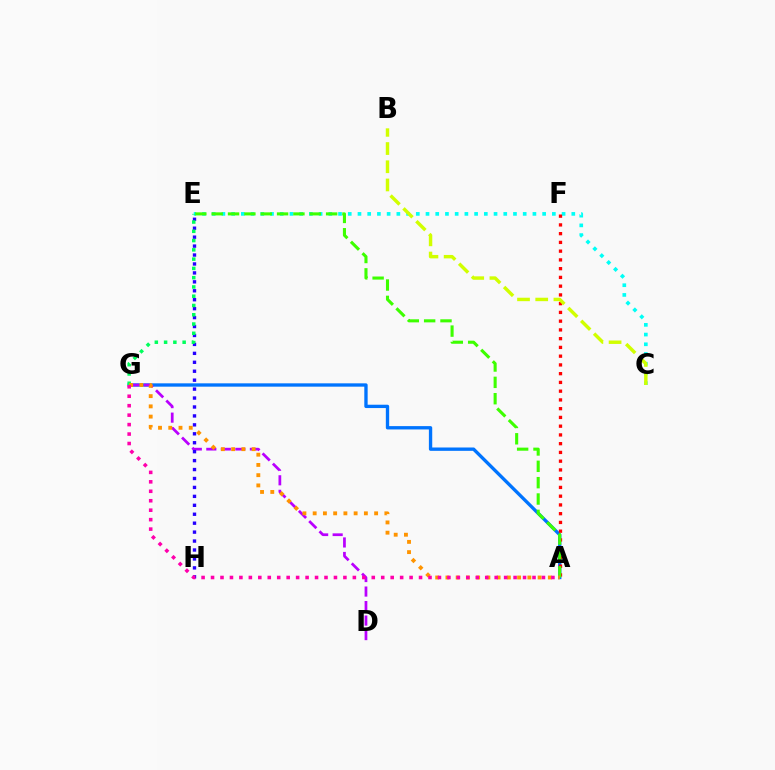{('A', 'G'): [{'color': '#0074ff', 'line_style': 'solid', 'thickness': 2.4}, {'color': '#ff9400', 'line_style': 'dotted', 'thickness': 2.78}, {'color': '#ff00ac', 'line_style': 'dotted', 'thickness': 2.57}], ('D', 'G'): [{'color': '#b900ff', 'line_style': 'dashed', 'thickness': 1.97}], ('C', 'E'): [{'color': '#00fff6', 'line_style': 'dotted', 'thickness': 2.64}], ('A', 'F'): [{'color': '#ff0000', 'line_style': 'dotted', 'thickness': 2.38}], ('E', 'H'): [{'color': '#2500ff', 'line_style': 'dotted', 'thickness': 2.43}], ('A', 'E'): [{'color': '#3dff00', 'line_style': 'dashed', 'thickness': 2.22}], ('E', 'G'): [{'color': '#00ff5c', 'line_style': 'dotted', 'thickness': 2.52}], ('B', 'C'): [{'color': '#d1ff00', 'line_style': 'dashed', 'thickness': 2.47}]}